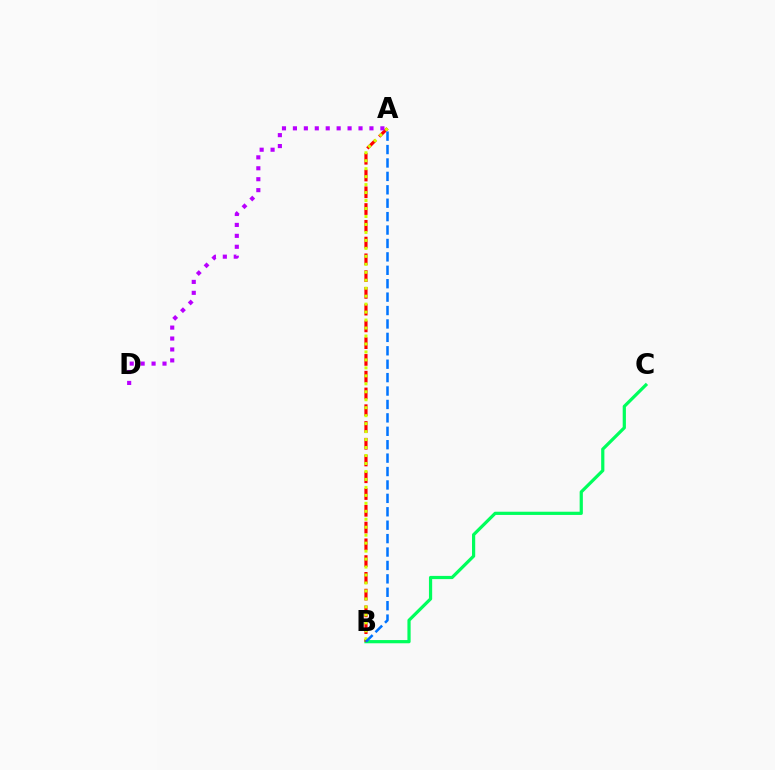{('B', 'C'): [{'color': '#00ff5c', 'line_style': 'solid', 'thickness': 2.31}], ('A', 'B'): [{'color': '#ff0000', 'line_style': 'dashed', 'thickness': 2.28}, {'color': '#d1ff00', 'line_style': 'dotted', 'thickness': 2.16}, {'color': '#0074ff', 'line_style': 'dashed', 'thickness': 1.82}], ('A', 'D'): [{'color': '#b900ff', 'line_style': 'dotted', 'thickness': 2.97}]}